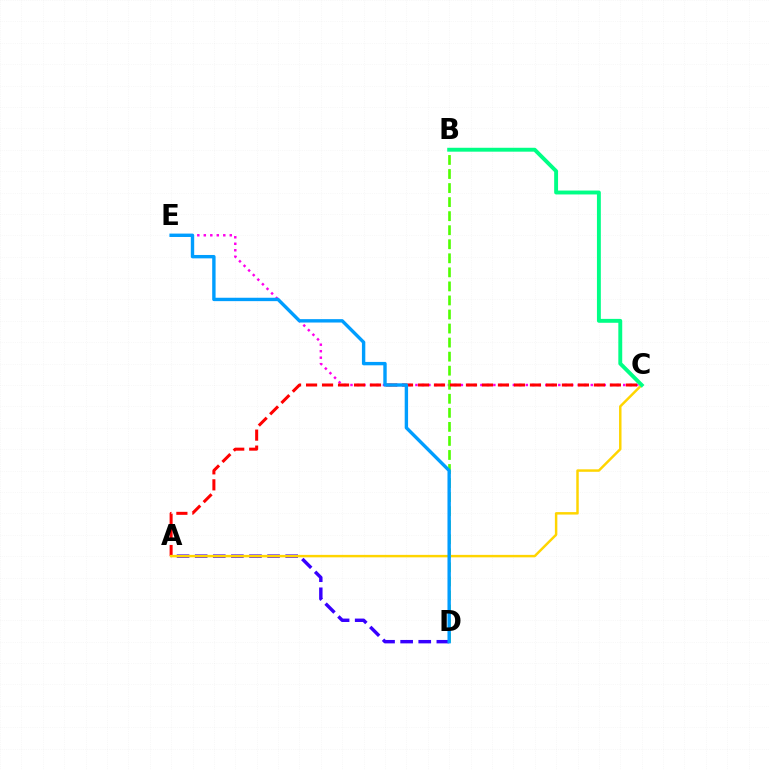{('A', 'D'): [{'color': '#3700ff', 'line_style': 'dashed', 'thickness': 2.46}], ('C', 'E'): [{'color': '#ff00ed', 'line_style': 'dotted', 'thickness': 1.76}], ('B', 'D'): [{'color': '#4fff00', 'line_style': 'dashed', 'thickness': 1.91}], ('A', 'C'): [{'color': '#ff0000', 'line_style': 'dashed', 'thickness': 2.17}, {'color': '#ffd500', 'line_style': 'solid', 'thickness': 1.78}], ('B', 'C'): [{'color': '#00ff86', 'line_style': 'solid', 'thickness': 2.81}], ('D', 'E'): [{'color': '#009eff', 'line_style': 'solid', 'thickness': 2.44}]}